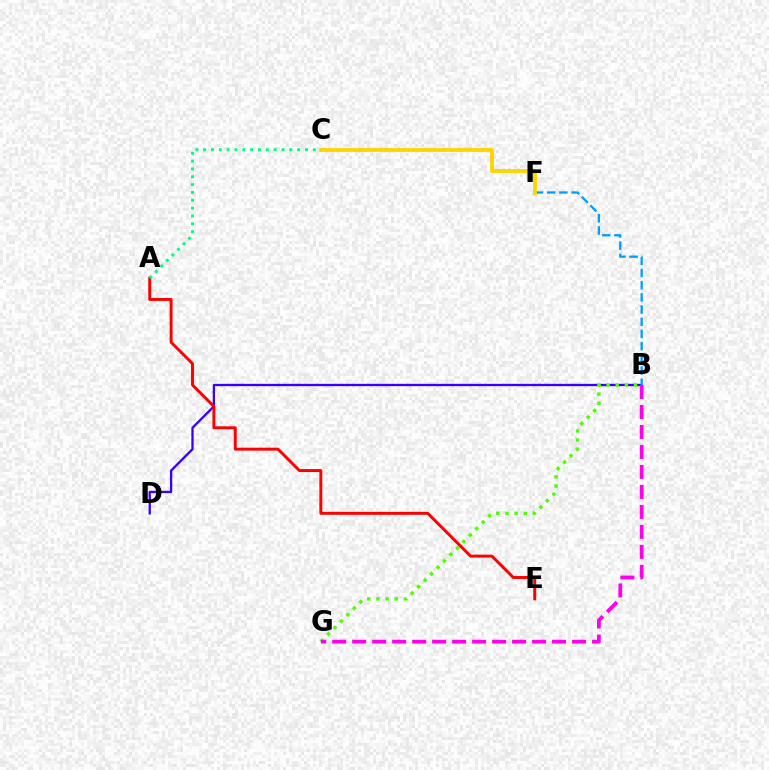{('B', 'D'): [{'color': '#3700ff', 'line_style': 'solid', 'thickness': 1.66}], ('B', 'F'): [{'color': '#009eff', 'line_style': 'dashed', 'thickness': 1.66}], ('B', 'G'): [{'color': '#4fff00', 'line_style': 'dotted', 'thickness': 2.48}, {'color': '#ff00ed', 'line_style': 'dashed', 'thickness': 2.72}], ('C', 'F'): [{'color': '#ffd500', 'line_style': 'solid', 'thickness': 2.76}], ('A', 'E'): [{'color': '#ff0000', 'line_style': 'solid', 'thickness': 2.12}], ('A', 'C'): [{'color': '#00ff86', 'line_style': 'dotted', 'thickness': 2.13}]}